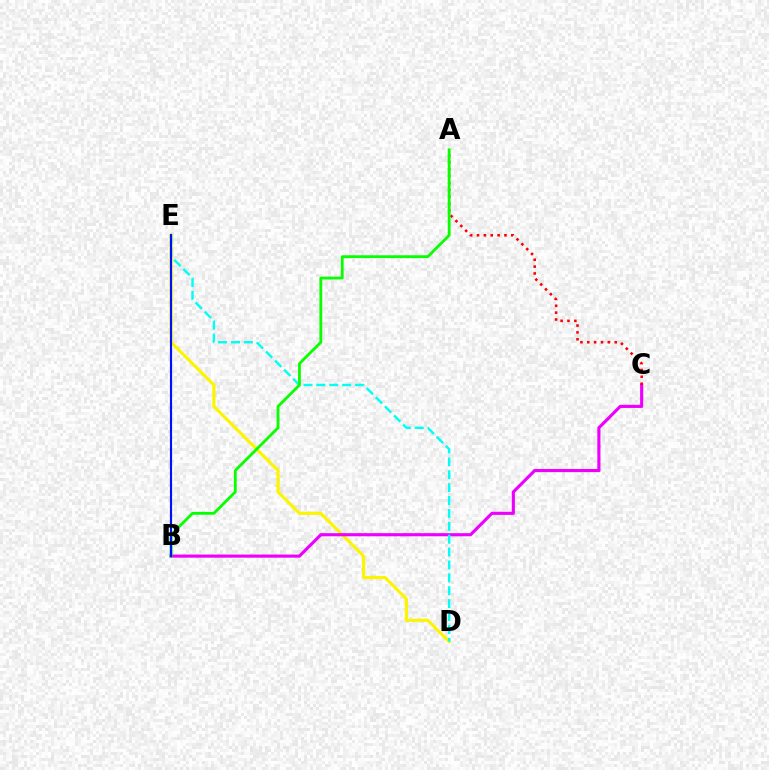{('D', 'E'): [{'color': '#fcf500', 'line_style': 'solid', 'thickness': 2.26}, {'color': '#00fff6', 'line_style': 'dashed', 'thickness': 1.75}], ('B', 'C'): [{'color': '#ee00ff', 'line_style': 'solid', 'thickness': 2.26}], ('A', 'C'): [{'color': '#ff0000', 'line_style': 'dotted', 'thickness': 1.86}], ('A', 'B'): [{'color': '#08ff00', 'line_style': 'solid', 'thickness': 2.02}], ('B', 'E'): [{'color': '#0010ff', 'line_style': 'solid', 'thickness': 1.55}]}